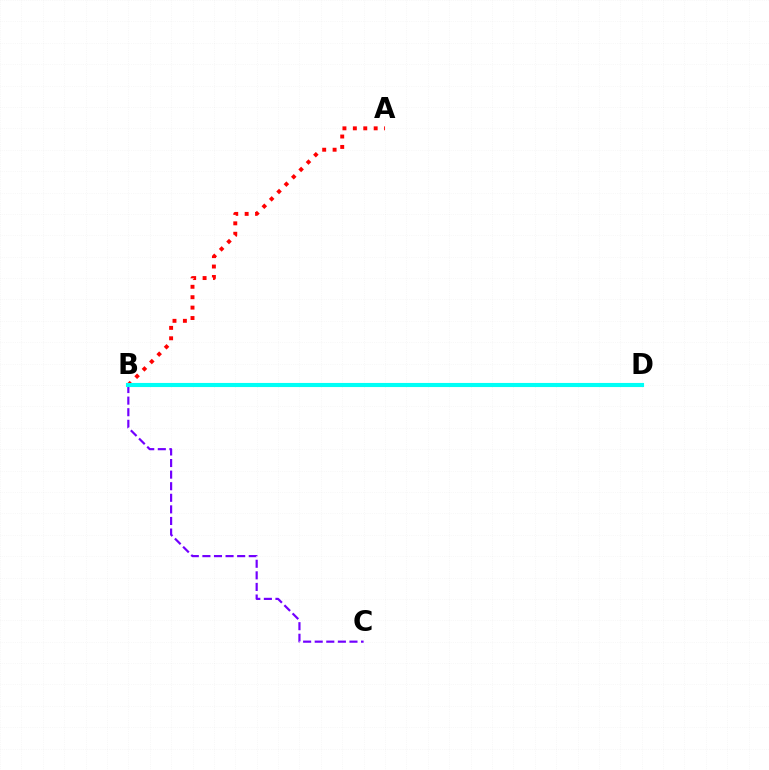{('B', 'D'): [{'color': '#84ff00', 'line_style': 'solid', 'thickness': 2.73}, {'color': '#00fff6', 'line_style': 'solid', 'thickness': 2.96}], ('A', 'B'): [{'color': '#ff0000', 'line_style': 'dotted', 'thickness': 2.83}], ('B', 'C'): [{'color': '#7200ff', 'line_style': 'dashed', 'thickness': 1.57}]}